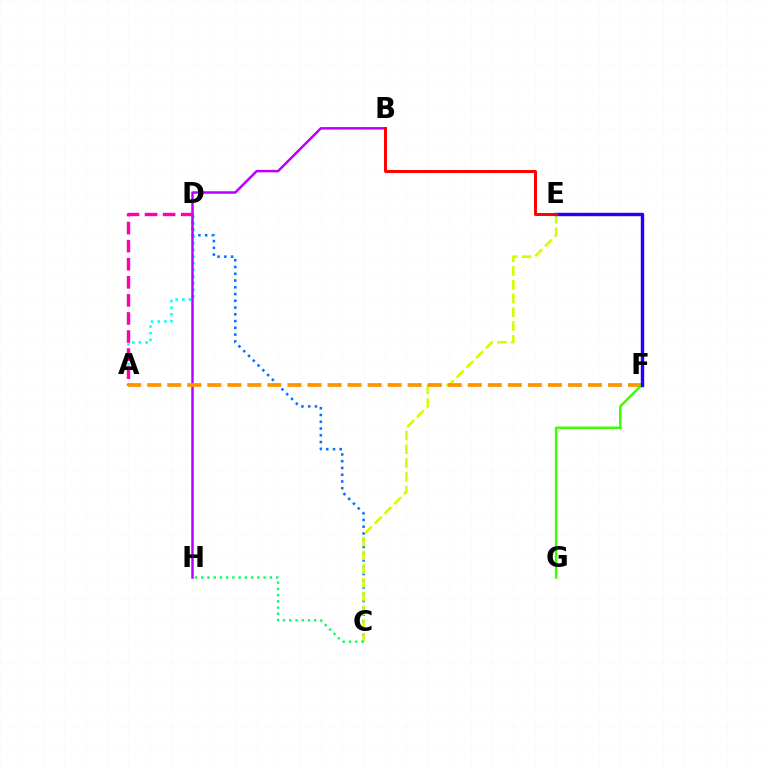{('A', 'D'): [{'color': '#00fff6', 'line_style': 'dotted', 'thickness': 1.8}, {'color': '#ff00ac', 'line_style': 'dashed', 'thickness': 2.45}], ('C', 'D'): [{'color': '#0074ff', 'line_style': 'dotted', 'thickness': 1.84}], ('B', 'H'): [{'color': '#b900ff', 'line_style': 'solid', 'thickness': 1.79}], ('C', 'E'): [{'color': '#d1ff00', 'line_style': 'dashed', 'thickness': 1.87}], ('C', 'H'): [{'color': '#00ff5c', 'line_style': 'dotted', 'thickness': 1.69}], ('A', 'F'): [{'color': '#ff9400', 'line_style': 'dashed', 'thickness': 2.72}], ('F', 'G'): [{'color': '#3dff00', 'line_style': 'solid', 'thickness': 1.8}], ('E', 'F'): [{'color': '#2500ff', 'line_style': 'solid', 'thickness': 2.45}], ('B', 'E'): [{'color': '#ff0000', 'line_style': 'solid', 'thickness': 2.14}]}